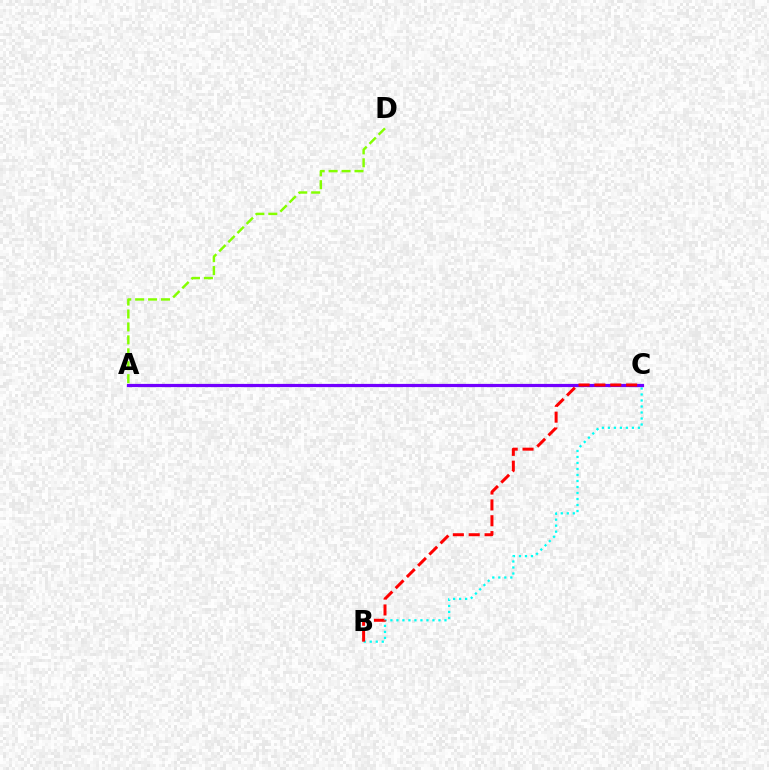{('B', 'C'): [{'color': '#00fff6', 'line_style': 'dotted', 'thickness': 1.63}, {'color': '#ff0000', 'line_style': 'dashed', 'thickness': 2.15}], ('A', 'D'): [{'color': '#84ff00', 'line_style': 'dashed', 'thickness': 1.76}], ('A', 'C'): [{'color': '#7200ff', 'line_style': 'solid', 'thickness': 2.3}]}